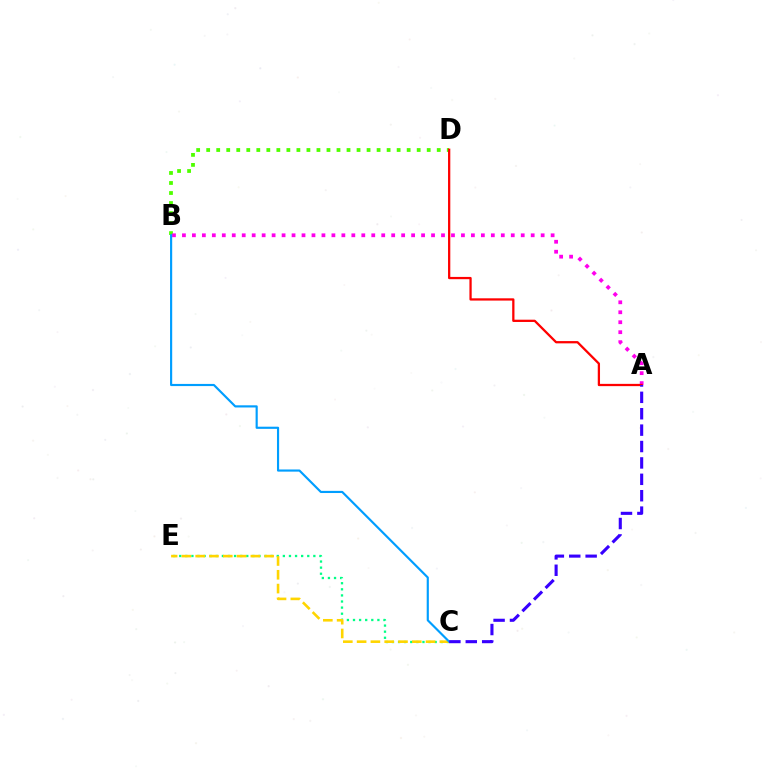{('B', 'D'): [{'color': '#4fff00', 'line_style': 'dotted', 'thickness': 2.72}], ('A', 'B'): [{'color': '#ff00ed', 'line_style': 'dotted', 'thickness': 2.71}], ('C', 'E'): [{'color': '#00ff86', 'line_style': 'dotted', 'thickness': 1.66}, {'color': '#ffd500', 'line_style': 'dashed', 'thickness': 1.87}], ('B', 'C'): [{'color': '#009eff', 'line_style': 'solid', 'thickness': 1.55}], ('A', 'D'): [{'color': '#ff0000', 'line_style': 'solid', 'thickness': 1.63}], ('A', 'C'): [{'color': '#3700ff', 'line_style': 'dashed', 'thickness': 2.23}]}